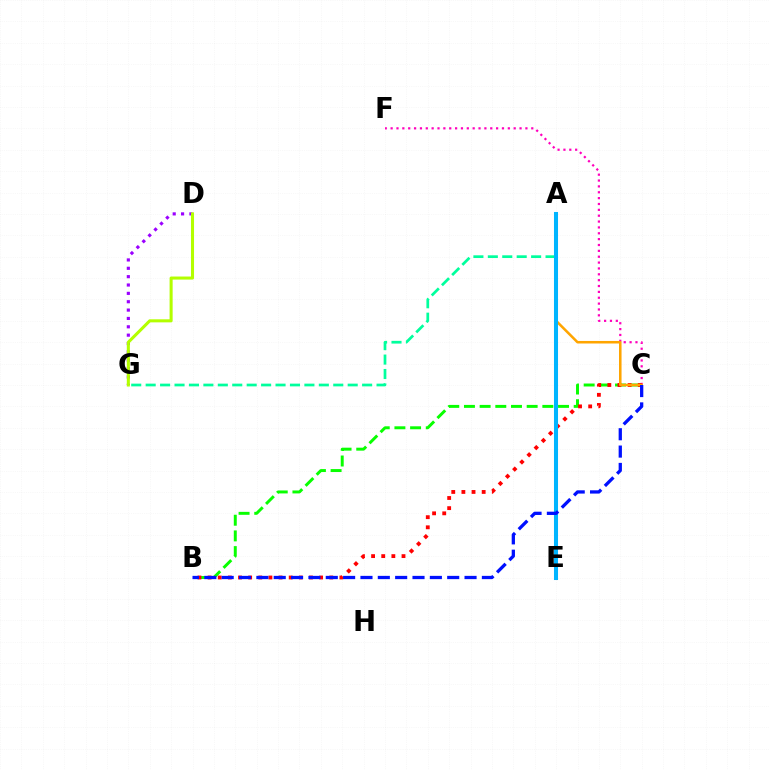{('B', 'C'): [{'color': '#08ff00', 'line_style': 'dashed', 'thickness': 2.13}, {'color': '#ff0000', 'line_style': 'dotted', 'thickness': 2.75}, {'color': '#0010ff', 'line_style': 'dashed', 'thickness': 2.36}], ('A', 'G'): [{'color': '#00ff9d', 'line_style': 'dashed', 'thickness': 1.96}], ('C', 'F'): [{'color': '#ff00bd', 'line_style': 'dotted', 'thickness': 1.59}], ('D', 'G'): [{'color': '#9b00ff', 'line_style': 'dotted', 'thickness': 2.27}, {'color': '#b3ff00', 'line_style': 'solid', 'thickness': 2.2}], ('A', 'C'): [{'color': '#ffa500', 'line_style': 'solid', 'thickness': 1.83}], ('A', 'E'): [{'color': '#00b5ff', 'line_style': 'solid', 'thickness': 2.92}]}